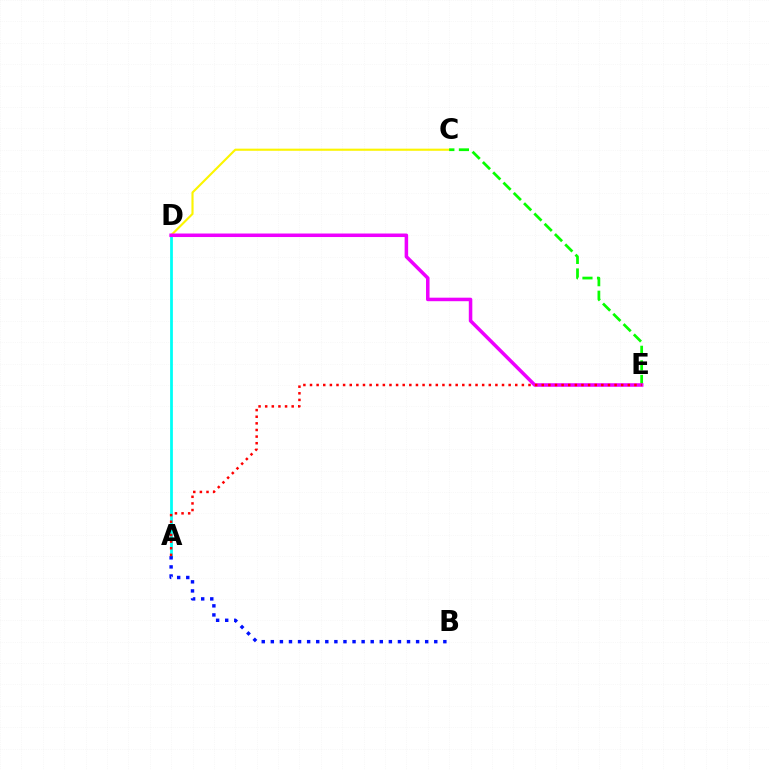{('C', 'D'): [{'color': '#fcf500', 'line_style': 'solid', 'thickness': 1.53}], ('A', 'D'): [{'color': '#00fff6', 'line_style': 'solid', 'thickness': 2.0}], ('C', 'E'): [{'color': '#08ff00', 'line_style': 'dashed', 'thickness': 1.98}], ('A', 'B'): [{'color': '#0010ff', 'line_style': 'dotted', 'thickness': 2.47}], ('D', 'E'): [{'color': '#ee00ff', 'line_style': 'solid', 'thickness': 2.54}], ('A', 'E'): [{'color': '#ff0000', 'line_style': 'dotted', 'thickness': 1.8}]}